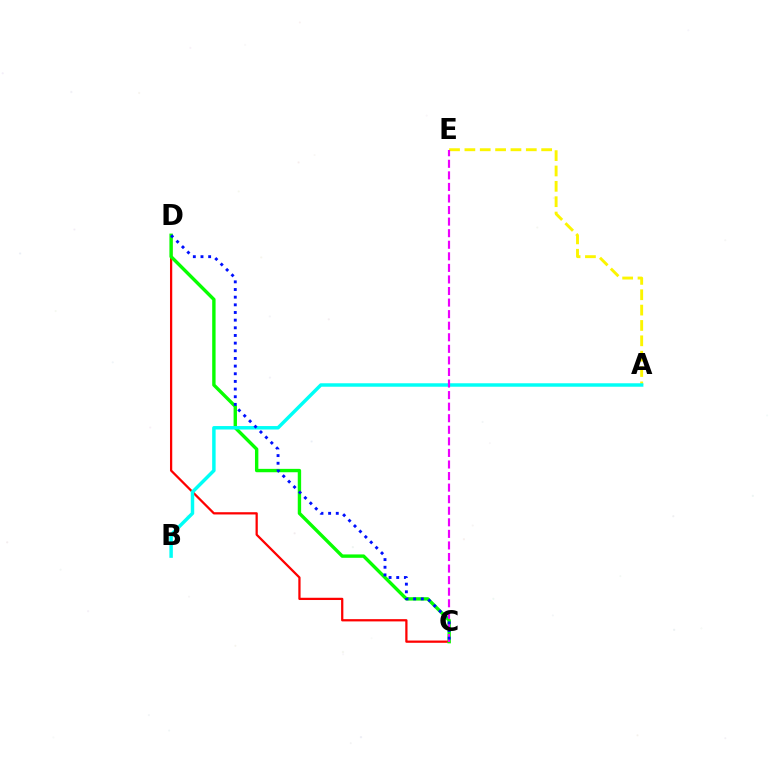{('C', 'D'): [{'color': '#ff0000', 'line_style': 'solid', 'thickness': 1.62}, {'color': '#08ff00', 'line_style': 'solid', 'thickness': 2.44}, {'color': '#0010ff', 'line_style': 'dotted', 'thickness': 2.08}], ('A', 'E'): [{'color': '#fcf500', 'line_style': 'dashed', 'thickness': 2.09}], ('A', 'B'): [{'color': '#00fff6', 'line_style': 'solid', 'thickness': 2.49}], ('C', 'E'): [{'color': '#ee00ff', 'line_style': 'dashed', 'thickness': 1.57}]}